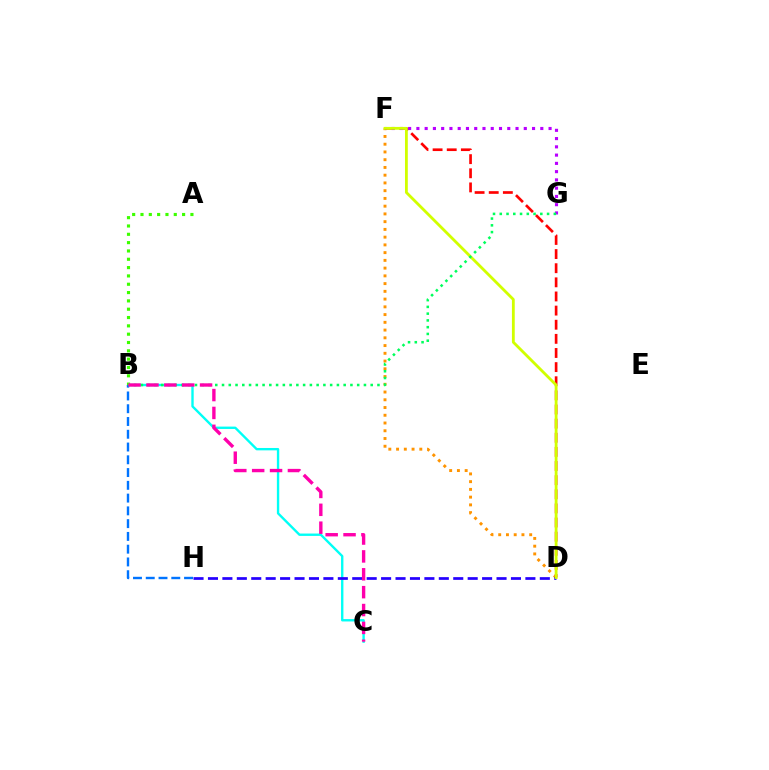{('D', 'F'): [{'color': '#ff9400', 'line_style': 'dotted', 'thickness': 2.1}, {'color': '#ff0000', 'line_style': 'dashed', 'thickness': 1.92}, {'color': '#d1ff00', 'line_style': 'solid', 'thickness': 2.03}], ('B', 'C'): [{'color': '#00fff6', 'line_style': 'solid', 'thickness': 1.71}, {'color': '#ff00ac', 'line_style': 'dashed', 'thickness': 2.43}], ('A', 'B'): [{'color': '#3dff00', 'line_style': 'dotted', 'thickness': 2.26}], ('B', 'H'): [{'color': '#0074ff', 'line_style': 'dashed', 'thickness': 1.73}], ('F', 'G'): [{'color': '#b900ff', 'line_style': 'dotted', 'thickness': 2.24}], ('D', 'H'): [{'color': '#2500ff', 'line_style': 'dashed', 'thickness': 1.96}], ('B', 'G'): [{'color': '#00ff5c', 'line_style': 'dotted', 'thickness': 1.84}]}